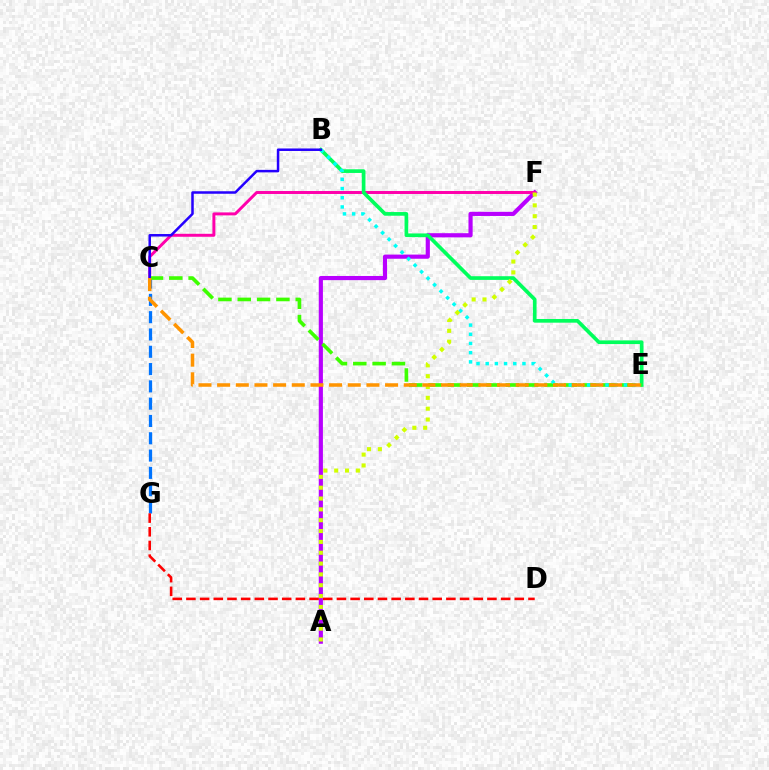{('C', 'G'): [{'color': '#0074ff', 'line_style': 'dashed', 'thickness': 2.35}], ('A', 'F'): [{'color': '#b900ff', 'line_style': 'solid', 'thickness': 2.99}, {'color': '#d1ff00', 'line_style': 'dotted', 'thickness': 2.94}], ('C', 'F'): [{'color': '#ff00ac', 'line_style': 'solid', 'thickness': 2.13}], ('D', 'G'): [{'color': '#ff0000', 'line_style': 'dashed', 'thickness': 1.86}], ('B', 'E'): [{'color': '#00ff5c', 'line_style': 'solid', 'thickness': 2.65}, {'color': '#00fff6', 'line_style': 'dotted', 'thickness': 2.5}], ('C', 'E'): [{'color': '#3dff00', 'line_style': 'dashed', 'thickness': 2.63}, {'color': '#ff9400', 'line_style': 'dashed', 'thickness': 2.53}], ('B', 'C'): [{'color': '#2500ff', 'line_style': 'solid', 'thickness': 1.81}]}